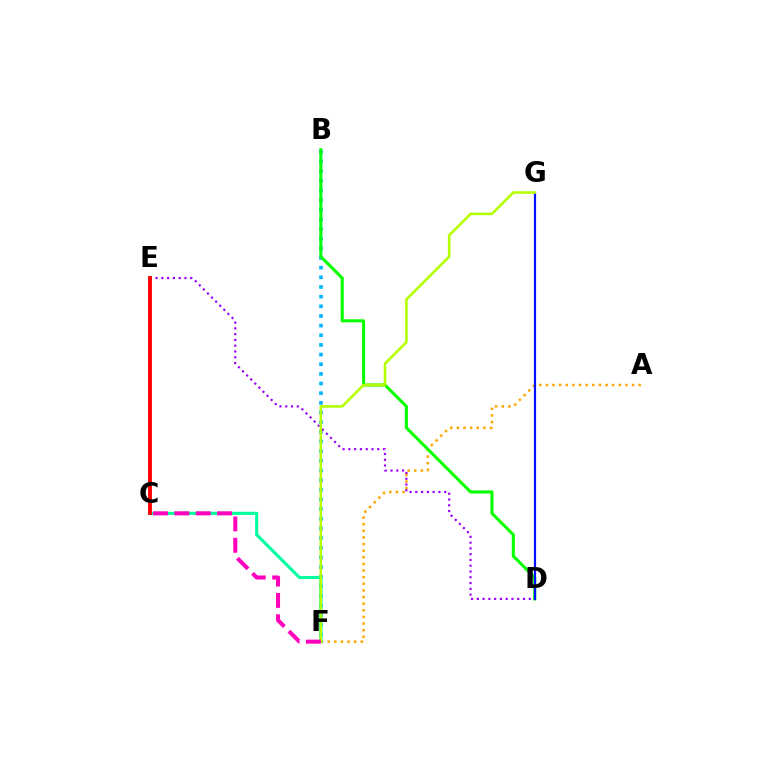{('A', 'F'): [{'color': '#ffa500', 'line_style': 'dotted', 'thickness': 1.8}], ('B', 'F'): [{'color': '#00b5ff', 'line_style': 'dotted', 'thickness': 2.62}], ('C', 'F'): [{'color': '#00ff9d', 'line_style': 'solid', 'thickness': 2.23}, {'color': '#ff00bd', 'line_style': 'dashed', 'thickness': 2.9}], ('B', 'D'): [{'color': '#08ff00', 'line_style': 'solid', 'thickness': 2.22}], ('D', 'E'): [{'color': '#9b00ff', 'line_style': 'dotted', 'thickness': 1.57}], ('D', 'G'): [{'color': '#0010ff', 'line_style': 'solid', 'thickness': 1.57}], ('C', 'E'): [{'color': '#ff0000', 'line_style': 'solid', 'thickness': 2.78}], ('F', 'G'): [{'color': '#b3ff00', 'line_style': 'solid', 'thickness': 1.86}]}